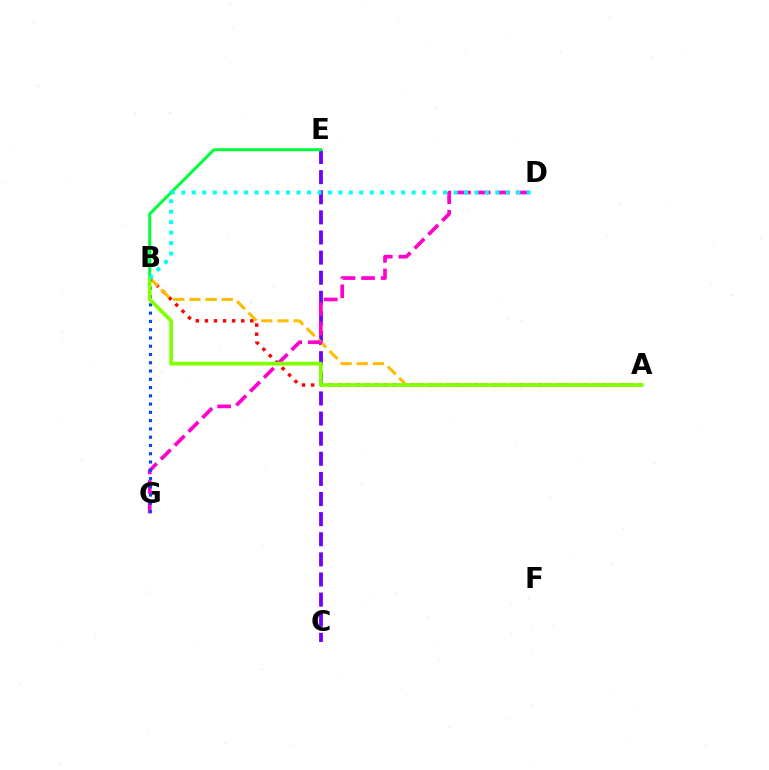{('C', 'E'): [{'color': '#7200ff', 'line_style': 'dashed', 'thickness': 2.73}], ('A', 'B'): [{'color': '#ff0000', 'line_style': 'dotted', 'thickness': 2.47}, {'color': '#ffbd00', 'line_style': 'dashed', 'thickness': 2.19}, {'color': '#84ff00', 'line_style': 'solid', 'thickness': 2.68}], ('B', 'E'): [{'color': '#00ff39', 'line_style': 'solid', 'thickness': 2.16}], ('D', 'G'): [{'color': '#ff00cf', 'line_style': 'dashed', 'thickness': 2.66}], ('B', 'G'): [{'color': '#004bff', 'line_style': 'dotted', 'thickness': 2.25}], ('B', 'D'): [{'color': '#00fff6', 'line_style': 'dotted', 'thickness': 2.84}]}